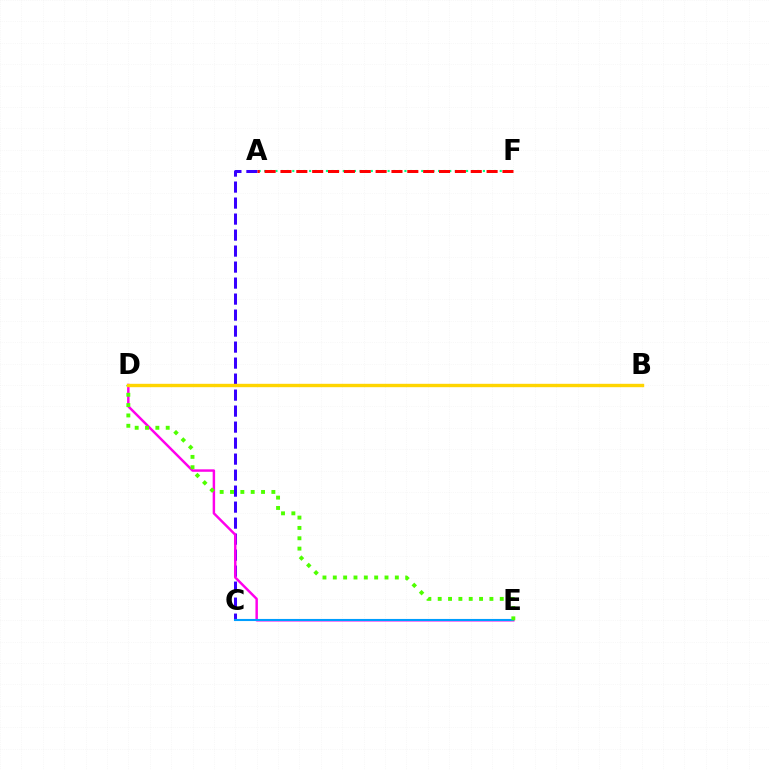{('A', 'C'): [{'color': '#3700ff', 'line_style': 'dashed', 'thickness': 2.17}], ('D', 'E'): [{'color': '#ff00ed', 'line_style': 'solid', 'thickness': 1.77}, {'color': '#4fff00', 'line_style': 'dotted', 'thickness': 2.81}], ('C', 'E'): [{'color': '#009eff', 'line_style': 'solid', 'thickness': 1.51}], ('A', 'F'): [{'color': '#00ff86', 'line_style': 'dotted', 'thickness': 1.52}, {'color': '#ff0000', 'line_style': 'dashed', 'thickness': 2.15}], ('B', 'D'): [{'color': '#ffd500', 'line_style': 'solid', 'thickness': 2.44}]}